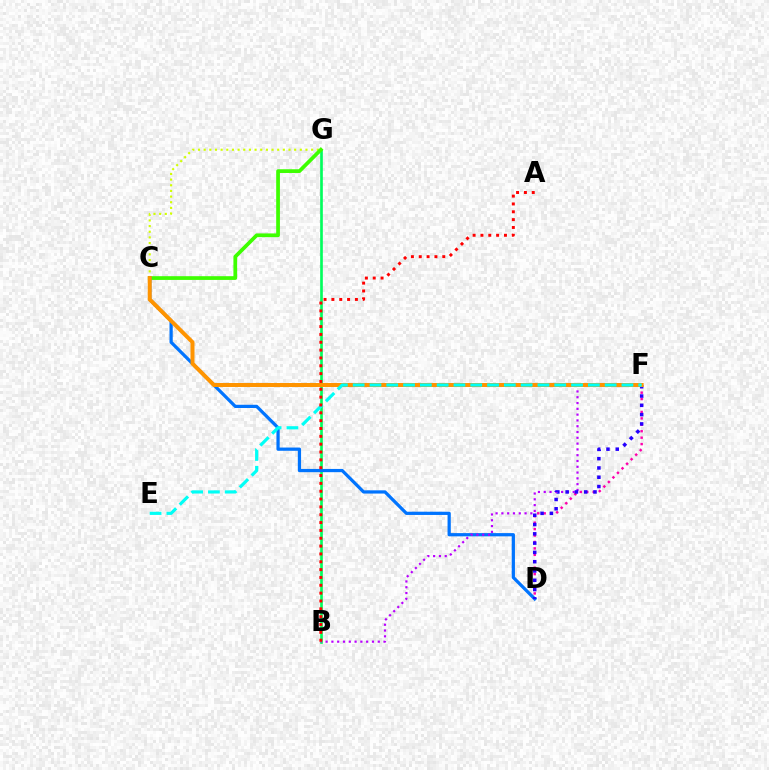{('C', 'G'): [{'color': '#d1ff00', 'line_style': 'dotted', 'thickness': 1.54}, {'color': '#3dff00', 'line_style': 'solid', 'thickness': 2.68}], ('B', 'G'): [{'color': '#00ff5c', 'line_style': 'solid', 'thickness': 1.91}], ('D', 'F'): [{'color': '#ff00ac', 'line_style': 'dotted', 'thickness': 1.75}, {'color': '#2500ff', 'line_style': 'dotted', 'thickness': 2.52}], ('C', 'D'): [{'color': '#0074ff', 'line_style': 'solid', 'thickness': 2.33}], ('B', 'F'): [{'color': '#b900ff', 'line_style': 'dotted', 'thickness': 1.57}], ('C', 'F'): [{'color': '#ff9400', 'line_style': 'solid', 'thickness': 2.87}], ('E', 'F'): [{'color': '#00fff6', 'line_style': 'dashed', 'thickness': 2.28}], ('A', 'B'): [{'color': '#ff0000', 'line_style': 'dotted', 'thickness': 2.13}]}